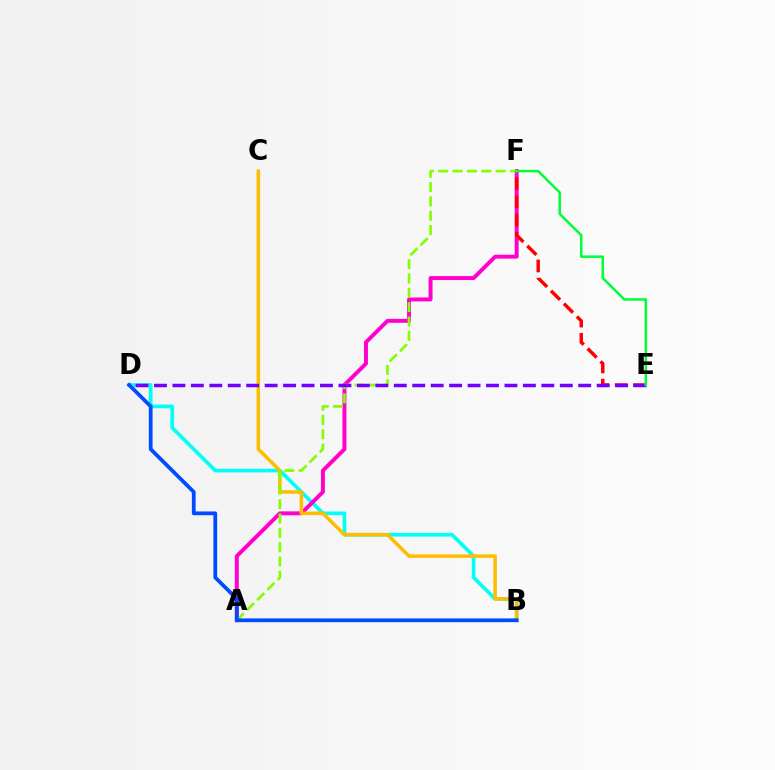{('B', 'D'): [{'color': '#00fff6', 'line_style': 'solid', 'thickness': 2.65}, {'color': '#004bff', 'line_style': 'solid', 'thickness': 2.71}], ('A', 'F'): [{'color': '#ff00cf', 'line_style': 'solid', 'thickness': 2.84}, {'color': '#84ff00', 'line_style': 'dashed', 'thickness': 1.95}], ('B', 'C'): [{'color': '#ffbd00', 'line_style': 'solid', 'thickness': 2.53}], ('E', 'F'): [{'color': '#ff0000', 'line_style': 'dashed', 'thickness': 2.48}, {'color': '#00ff39', 'line_style': 'solid', 'thickness': 1.81}], ('D', 'E'): [{'color': '#7200ff', 'line_style': 'dashed', 'thickness': 2.51}]}